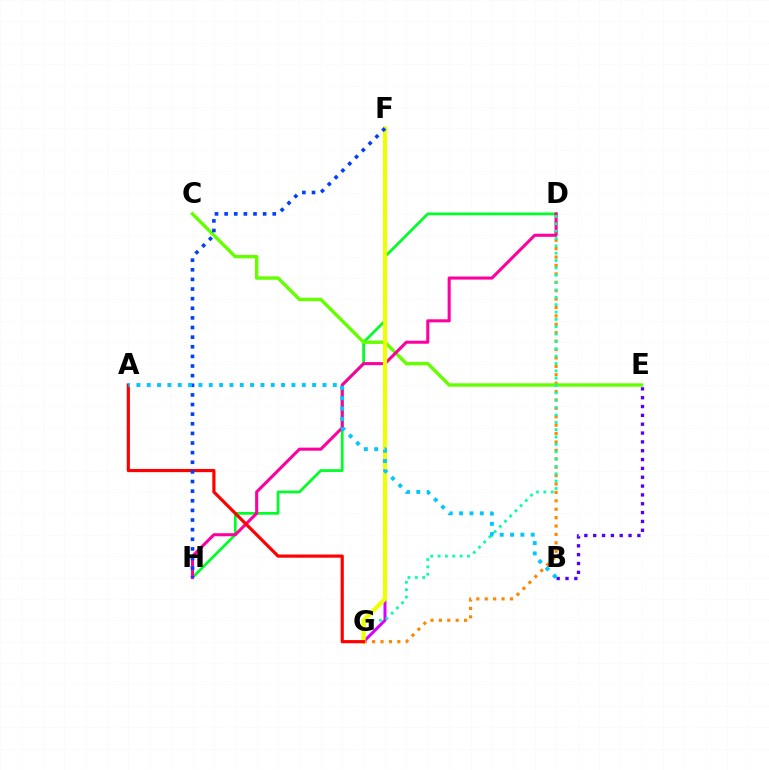{('D', 'H'): [{'color': '#00ff27', 'line_style': 'solid', 'thickness': 1.98}, {'color': '#ff00a0', 'line_style': 'solid', 'thickness': 2.21}], ('D', 'G'): [{'color': '#ff8800', 'line_style': 'dotted', 'thickness': 2.28}, {'color': '#00ffaf', 'line_style': 'dotted', 'thickness': 2.0}], ('C', 'E'): [{'color': '#66ff00', 'line_style': 'solid', 'thickness': 2.46}], ('F', 'G'): [{'color': '#d600ff', 'line_style': 'solid', 'thickness': 2.16}, {'color': '#eeff00', 'line_style': 'solid', 'thickness': 3.0}], ('B', 'E'): [{'color': '#4f00ff', 'line_style': 'dotted', 'thickness': 2.4}], ('A', 'G'): [{'color': '#ff0000', 'line_style': 'solid', 'thickness': 2.29}], ('F', 'H'): [{'color': '#003fff', 'line_style': 'dotted', 'thickness': 2.61}], ('A', 'B'): [{'color': '#00c7ff', 'line_style': 'dotted', 'thickness': 2.81}]}